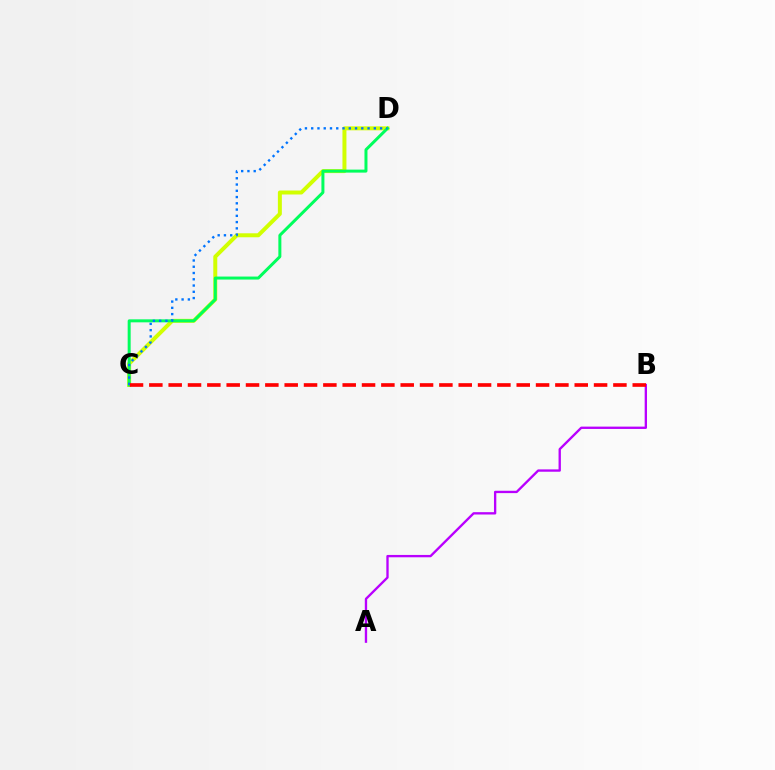{('C', 'D'): [{'color': '#d1ff00', 'line_style': 'solid', 'thickness': 2.86}, {'color': '#00ff5c', 'line_style': 'solid', 'thickness': 2.16}, {'color': '#0074ff', 'line_style': 'dotted', 'thickness': 1.7}], ('A', 'B'): [{'color': '#b900ff', 'line_style': 'solid', 'thickness': 1.68}], ('B', 'C'): [{'color': '#ff0000', 'line_style': 'dashed', 'thickness': 2.63}]}